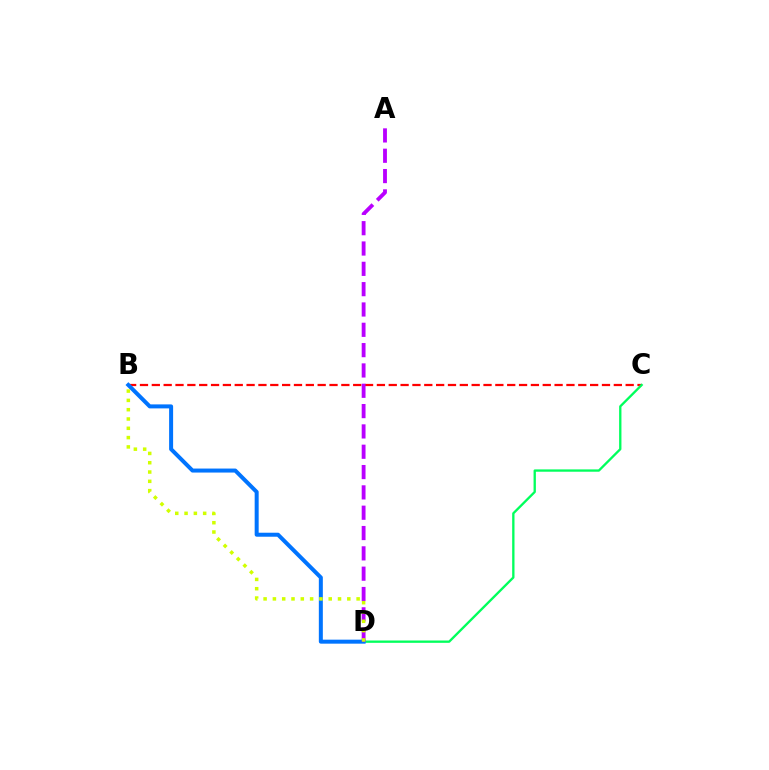{('B', 'C'): [{'color': '#ff0000', 'line_style': 'dashed', 'thickness': 1.61}], ('C', 'D'): [{'color': '#00ff5c', 'line_style': 'solid', 'thickness': 1.67}], ('B', 'D'): [{'color': '#0074ff', 'line_style': 'solid', 'thickness': 2.88}, {'color': '#d1ff00', 'line_style': 'dotted', 'thickness': 2.53}], ('A', 'D'): [{'color': '#b900ff', 'line_style': 'dashed', 'thickness': 2.76}]}